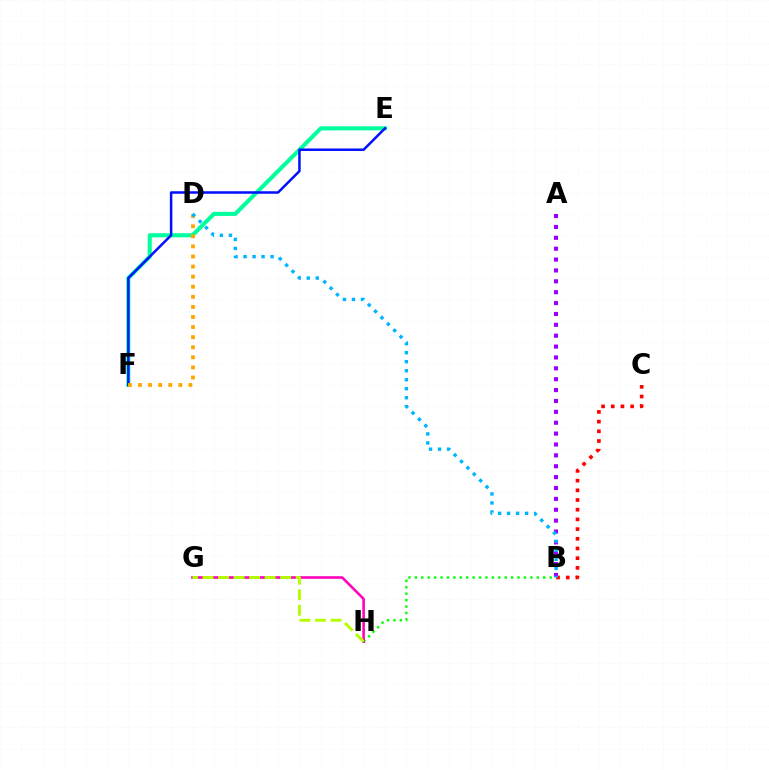{('E', 'F'): [{'color': '#00ff9d', 'line_style': 'solid', 'thickness': 2.94}, {'color': '#0010ff', 'line_style': 'solid', 'thickness': 1.8}], ('B', 'C'): [{'color': '#ff0000', 'line_style': 'dotted', 'thickness': 2.63}], ('B', 'H'): [{'color': '#08ff00', 'line_style': 'dotted', 'thickness': 1.74}], ('D', 'F'): [{'color': '#ffa500', 'line_style': 'dotted', 'thickness': 2.74}], ('A', 'B'): [{'color': '#9b00ff', 'line_style': 'dotted', 'thickness': 2.96}], ('G', 'H'): [{'color': '#ff00bd', 'line_style': 'solid', 'thickness': 1.86}, {'color': '#b3ff00', 'line_style': 'dashed', 'thickness': 2.11}], ('B', 'D'): [{'color': '#00b5ff', 'line_style': 'dotted', 'thickness': 2.45}]}